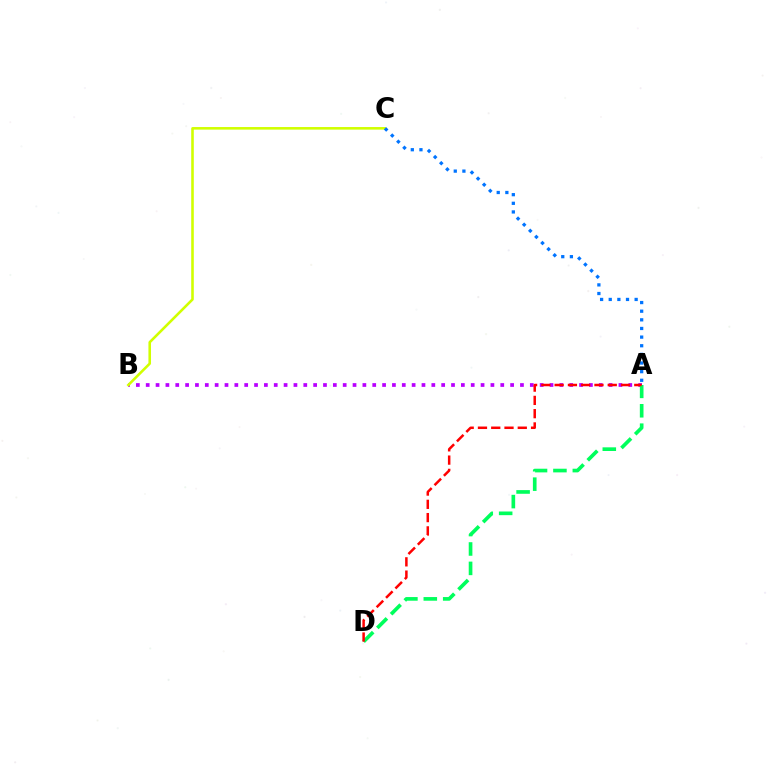{('A', 'B'): [{'color': '#b900ff', 'line_style': 'dotted', 'thickness': 2.68}], ('B', 'C'): [{'color': '#d1ff00', 'line_style': 'solid', 'thickness': 1.86}], ('A', 'C'): [{'color': '#0074ff', 'line_style': 'dotted', 'thickness': 2.35}], ('A', 'D'): [{'color': '#00ff5c', 'line_style': 'dashed', 'thickness': 2.64}, {'color': '#ff0000', 'line_style': 'dashed', 'thickness': 1.8}]}